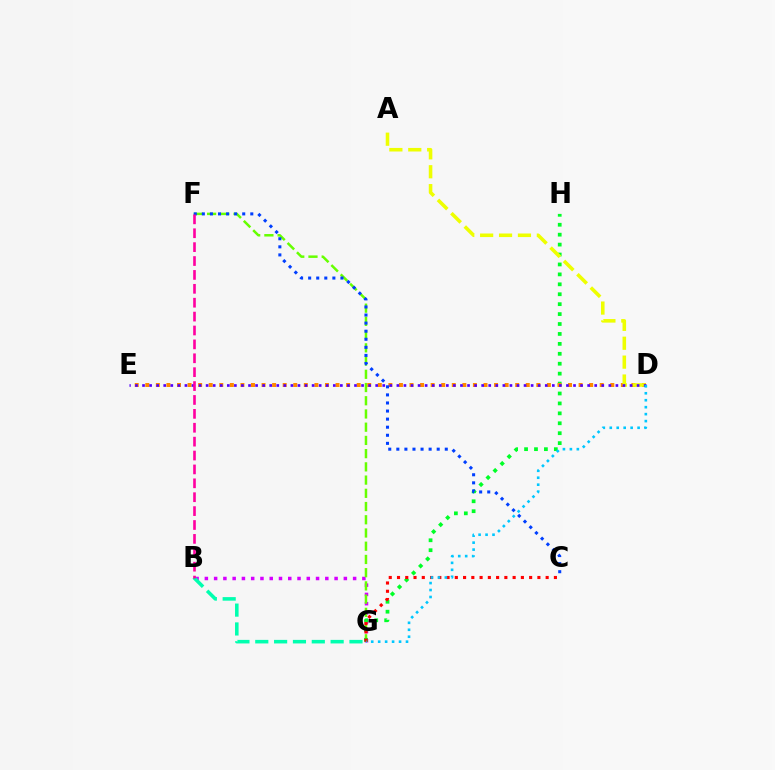{('B', 'G'): [{'color': '#d600ff', 'line_style': 'dotted', 'thickness': 2.52}, {'color': '#00ffaf', 'line_style': 'dashed', 'thickness': 2.56}], ('F', 'G'): [{'color': '#66ff00', 'line_style': 'dashed', 'thickness': 1.8}], ('G', 'H'): [{'color': '#00ff27', 'line_style': 'dotted', 'thickness': 2.7}], ('D', 'E'): [{'color': '#ff8800', 'line_style': 'dotted', 'thickness': 2.87}, {'color': '#4f00ff', 'line_style': 'dotted', 'thickness': 1.92}], ('C', 'F'): [{'color': '#003fff', 'line_style': 'dotted', 'thickness': 2.19}], ('A', 'D'): [{'color': '#eeff00', 'line_style': 'dashed', 'thickness': 2.57}], ('C', 'G'): [{'color': '#ff0000', 'line_style': 'dotted', 'thickness': 2.24}], ('B', 'F'): [{'color': '#ff00a0', 'line_style': 'dashed', 'thickness': 1.89}], ('D', 'G'): [{'color': '#00c7ff', 'line_style': 'dotted', 'thickness': 1.89}]}